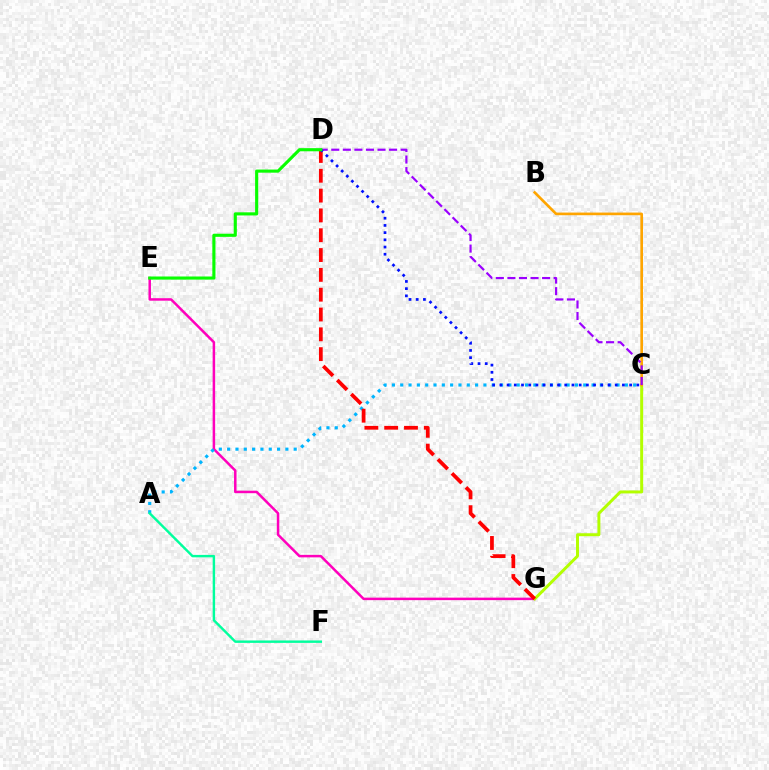{('E', 'G'): [{'color': '#ff00bd', 'line_style': 'solid', 'thickness': 1.8}], ('A', 'C'): [{'color': '#00b5ff', 'line_style': 'dotted', 'thickness': 2.26}], ('C', 'G'): [{'color': '#b3ff00', 'line_style': 'solid', 'thickness': 2.14}], ('D', 'G'): [{'color': '#ff0000', 'line_style': 'dashed', 'thickness': 2.69}], ('B', 'C'): [{'color': '#ffa500', 'line_style': 'solid', 'thickness': 1.91}], ('C', 'D'): [{'color': '#9b00ff', 'line_style': 'dashed', 'thickness': 1.57}, {'color': '#0010ff', 'line_style': 'dotted', 'thickness': 1.96}], ('A', 'F'): [{'color': '#00ff9d', 'line_style': 'solid', 'thickness': 1.74}], ('D', 'E'): [{'color': '#08ff00', 'line_style': 'solid', 'thickness': 2.25}]}